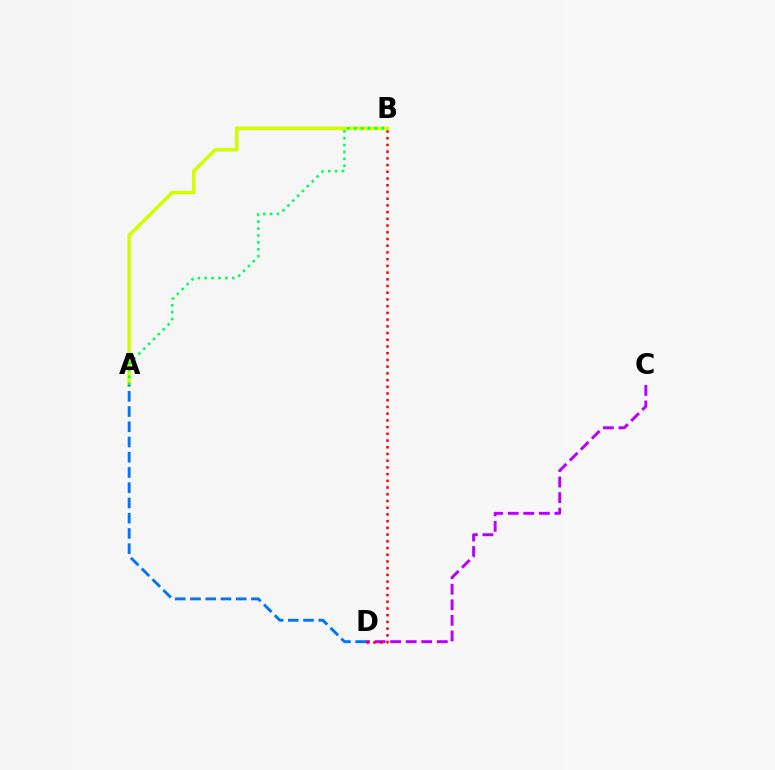{('A', 'B'): [{'color': '#d1ff00', 'line_style': 'solid', 'thickness': 2.58}, {'color': '#00ff5c', 'line_style': 'dotted', 'thickness': 1.87}], ('A', 'D'): [{'color': '#0074ff', 'line_style': 'dashed', 'thickness': 2.07}], ('C', 'D'): [{'color': '#b900ff', 'line_style': 'dashed', 'thickness': 2.11}], ('B', 'D'): [{'color': '#ff0000', 'line_style': 'dotted', 'thickness': 1.83}]}